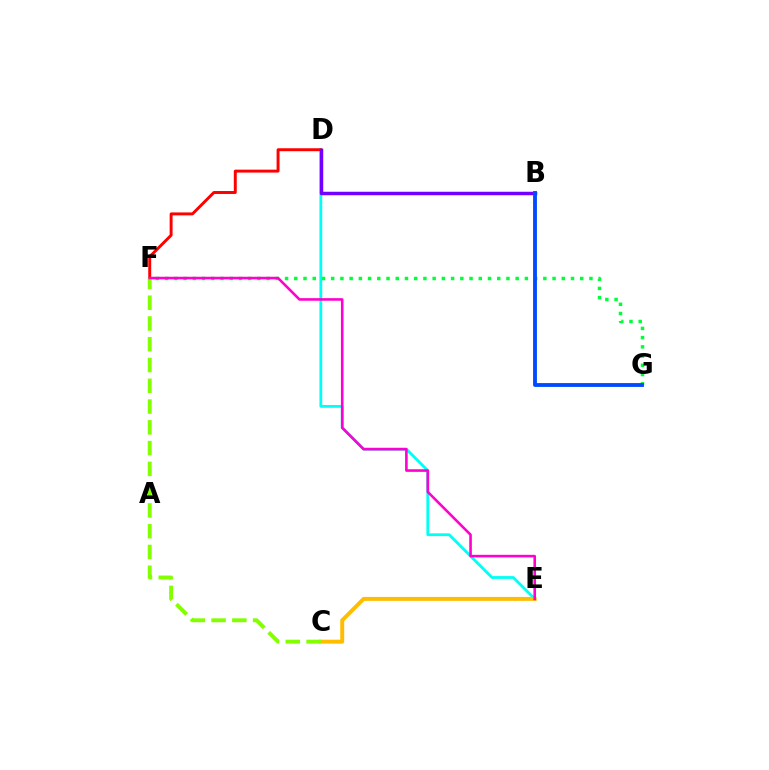{('D', 'E'): [{'color': '#00fff6', 'line_style': 'solid', 'thickness': 2.01}], ('D', 'F'): [{'color': '#ff0000', 'line_style': 'solid', 'thickness': 2.12}], ('C', 'E'): [{'color': '#ffbd00', 'line_style': 'solid', 'thickness': 2.83}], ('C', 'F'): [{'color': '#84ff00', 'line_style': 'dashed', 'thickness': 2.82}], ('F', 'G'): [{'color': '#00ff39', 'line_style': 'dotted', 'thickness': 2.51}], ('B', 'D'): [{'color': '#7200ff', 'line_style': 'solid', 'thickness': 2.51}], ('B', 'G'): [{'color': '#004bff', 'line_style': 'solid', 'thickness': 2.76}], ('E', 'F'): [{'color': '#ff00cf', 'line_style': 'solid', 'thickness': 1.87}]}